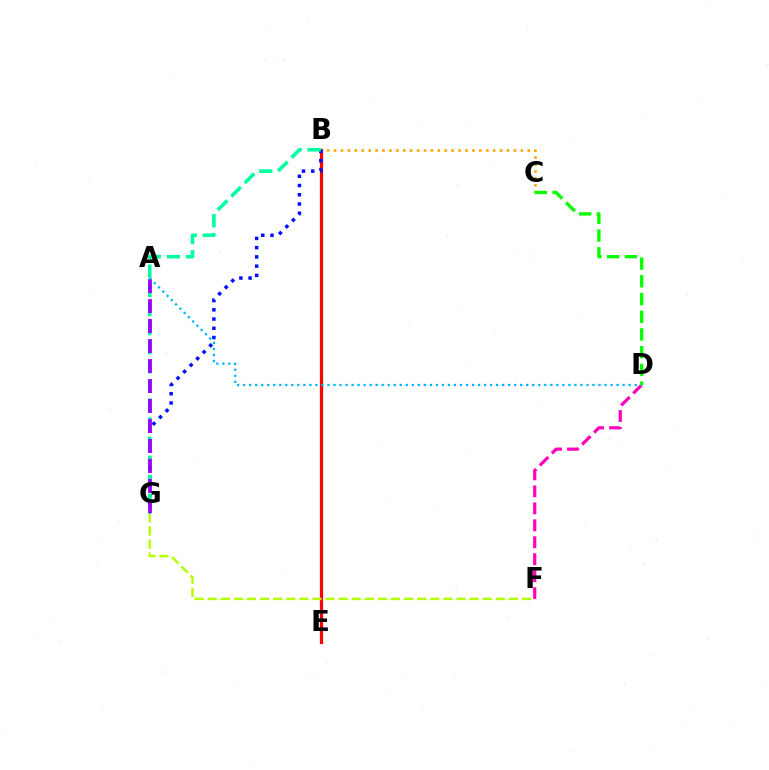{('D', 'F'): [{'color': '#ff00bd', 'line_style': 'dashed', 'thickness': 2.31}], ('B', 'C'): [{'color': '#ffa500', 'line_style': 'dotted', 'thickness': 1.88}], ('B', 'E'): [{'color': '#ff0000', 'line_style': 'solid', 'thickness': 2.33}], ('F', 'G'): [{'color': '#b3ff00', 'line_style': 'dashed', 'thickness': 1.78}], ('B', 'G'): [{'color': '#0010ff', 'line_style': 'dotted', 'thickness': 2.51}, {'color': '#00ff9d', 'line_style': 'dashed', 'thickness': 2.6}], ('A', 'G'): [{'color': '#9b00ff', 'line_style': 'dashed', 'thickness': 2.72}], ('A', 'D'): [{'color': '#00b5ff', 'line_style': 'dotted', 'thickness': 1.64}], ('C', 'D'): [{'color': '#08ff00', 'line_style': 'dashed', 'thickness': 2.41}]}